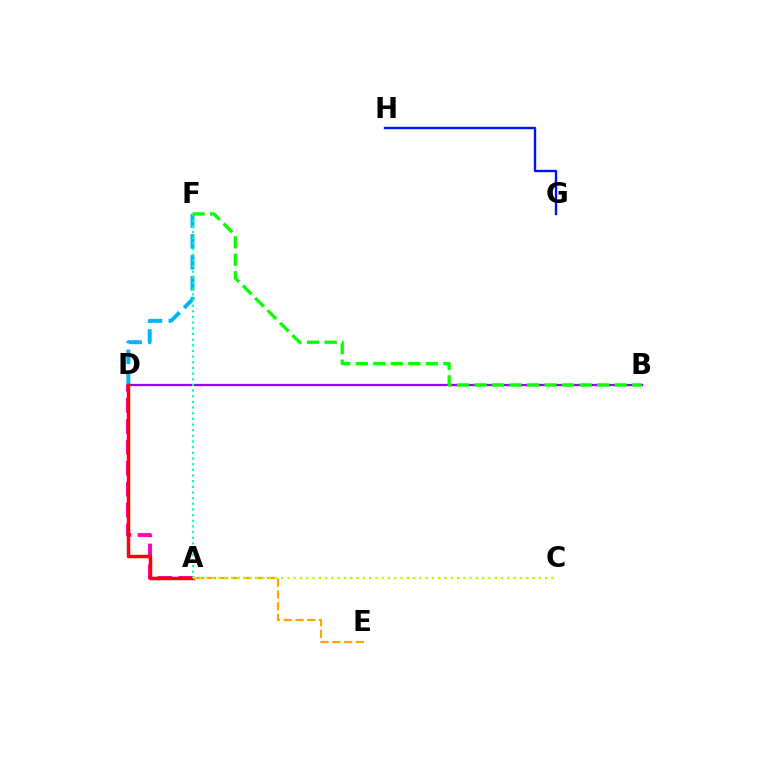{('D', 'F'): [{'color': '#00b5ff', 'line_style': 'dashed', 'thickness': 2.84}], ('A', 'D'): [{'color': '#ff00bd', 'line_style': 'dashed', 'thickness': 2.84}, {'color': '#ff0000', 'line_style': 'solid', 'thickness': 2.49}], ('B', 'D'): [{'color': '#9b00ff', 'line_style': 'solid', 'thickness': 1.63}], ('A', 'F'): [{'color': '#00ff9d', 'line_style': 'dotted', 'thickness': 1.54}], ('A', 'E'): [{'color': '#ffa500', 'line_style': 'dashed', 'thickness': 1.6}], ('G', 'H'): [{'color': '#0010ff', 'line_style': 'solid', 'thickness': 1.71}], ('B', 'F'): [{'color': '#08ff00', 'line_style': 'dashed', 'thickness': 2.38}], ('A', 'C'): [{'color': '#b3ff00', 'line_style': 'dotted', 'thickness': 1.71}]}